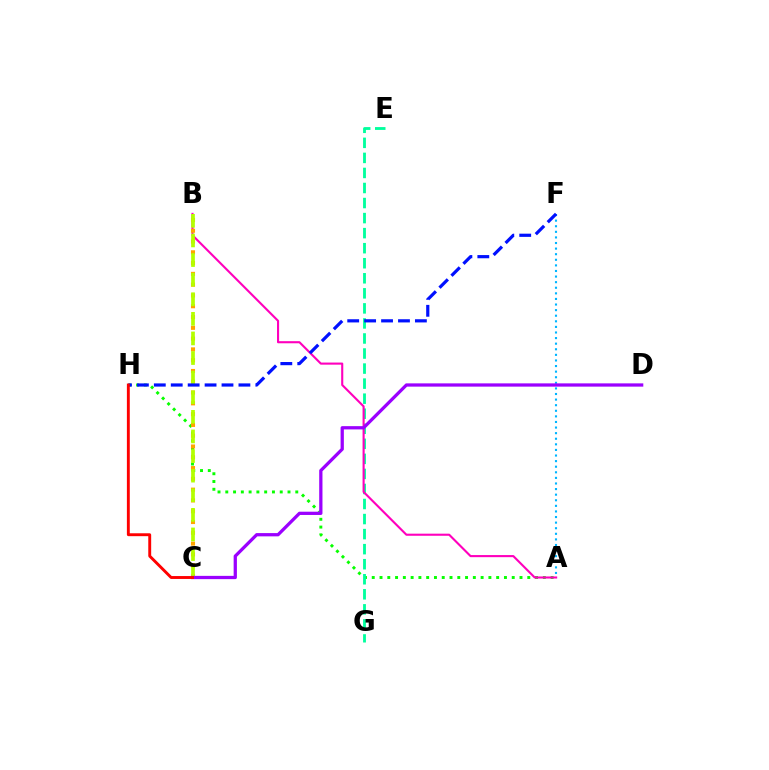{('A', 'H'): [{'color': '#08ff00', 'line_style': 'dotted', 'thickness': 2.11}], ('A', 'F'): [{'color': '#00b5ff', 'line_style': 'dotted', 'thickness': 1.52}], ('E', 'G'): [{'color': '#00ff9d', 'line_style': 'dashed', 'thickness': 2.04}], ('A', 'B'): [{'color': '#ff00bd', 'line_style': 'solid', 'thickness': 1.52}], ('B', 'C'): [{'color': '#ffa500', 'line_style': 'dotted', 'thickness': 2.93}, {'color': '#b3ff00', 'line_style': 'dashed', 'thickness': 2.66}], ('F', 'H'): [{'color': '#0010ff', 'line_style': 'dashed', 'thickness': 2.3}], ('C', 'D'): [{'color': '#9b00ff', 'line_style': 'solid', 'thickness': 2.35}], ('C', 'H'): [{'color': '#ff0000', 'line_style': 'solid', 'thickness': 2.09}]}